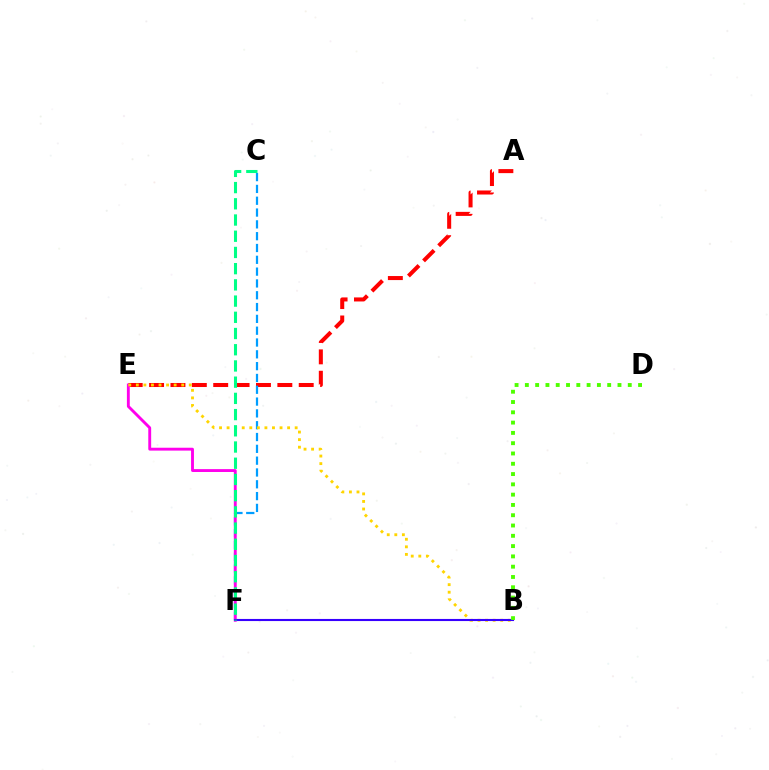{('A', 'E'): [{'color': '#ff0000', 'line_style': 'dashed', 'thickness': 2.9}], ('C', 'F'): [{'color': '#009eff', 'line_style': 'dashed', 'thickness': 1.61}, {'color': '#00ff86', 'line_style': 'dashed', 'thickness': 2.2}], ('E', 'F'): [{'color': '#ff00ed', 'line_style': 'solid', 'thickness': 2.07}], ('B', 'E'): [{'color': '#ffd500', 'line_style': 'dotted', 'thickness': 2.06}], ('B', 'F'): [{'color': '#3700ff', 'line_style': 'solid', 'thickness': 1.52}], ('B', 'D'): [{'color': '#4fff00', 'line_style': 'dotted', 'thickness': 2.8}]}